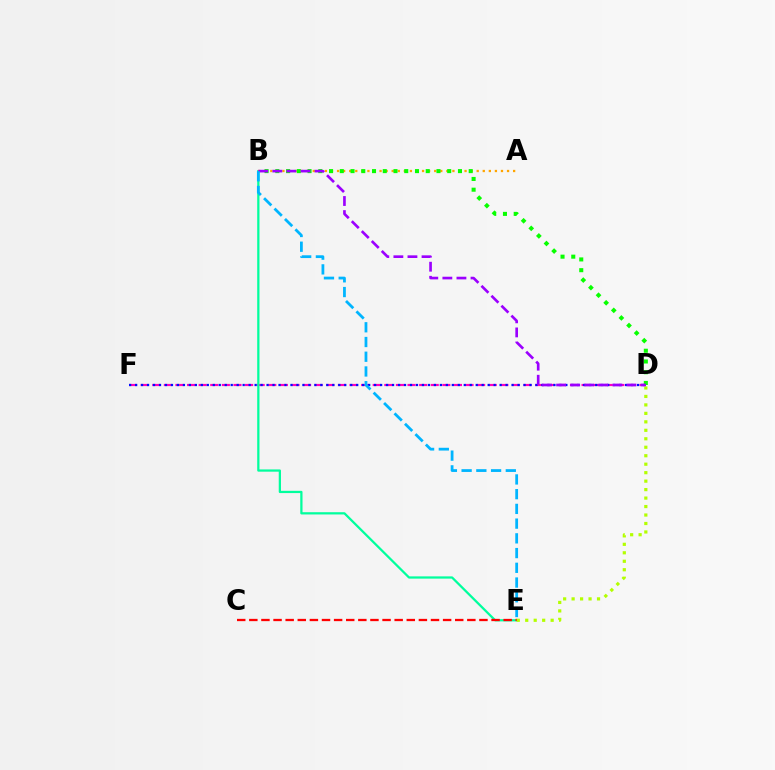{('D', 'F'): [{'color': '#ff00bd', 'line_style': 'dashed', 'thickness': 1.58}, {'color': '#0010ff', 'line_style': 'dotted', 'thickness': 1.62}], ('B', 'E'): [{'color': '#00ff9d', 'line_style': 'solid', 'thickness': 1.62}, {'color': '#00b5ff', 'line_style': 'dashed', 'thickness': 2.0}], ('A', 'B'): [{'color': '#ffa500', 'line_style': 'dotted', 'thickness': 1.65}], ('C', 'E'): [{'color': '#ff0000', 'line_style': 'dashed', 'thickness': 1.65}], ('D', 'E'): [{'color': '#b3ff00', 'line_style': 'dotted', 'thickness': 2.3}], ('B', 'D'): [{'color': '#08ff00', 'line_style': 'dotted', 'thickness': 2.92}, {'color': '#9b00ff', 'line_style': 'dashed', 'thickness': 1.91}]}